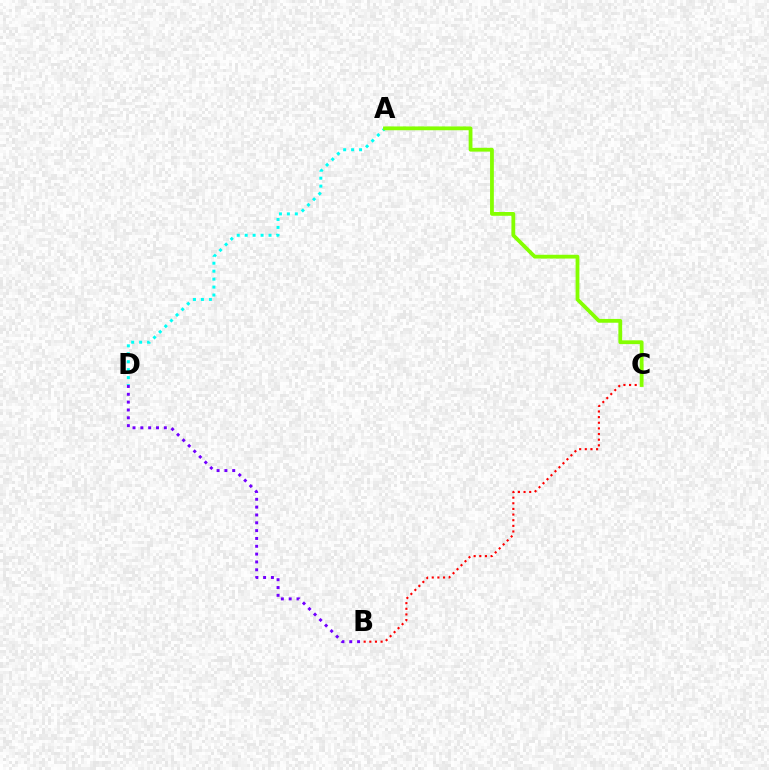{('A', 'D'): [{'color': '#00fff6', 'line_style': 'dotted', 'thickness': 2.16}], ('B', 'D'): [{'color': '#7200ff', 'line_style': 'dotted', 'thickness': 2.13}], ('B', 'C'): [{'color': '#ff0000', 'line_style': 'dotted', 'thickness': 1.53}], ('A', 'C'): [{'color': '#84ff00', 'line_style': 'solid', 'thickness': 2.73}]}